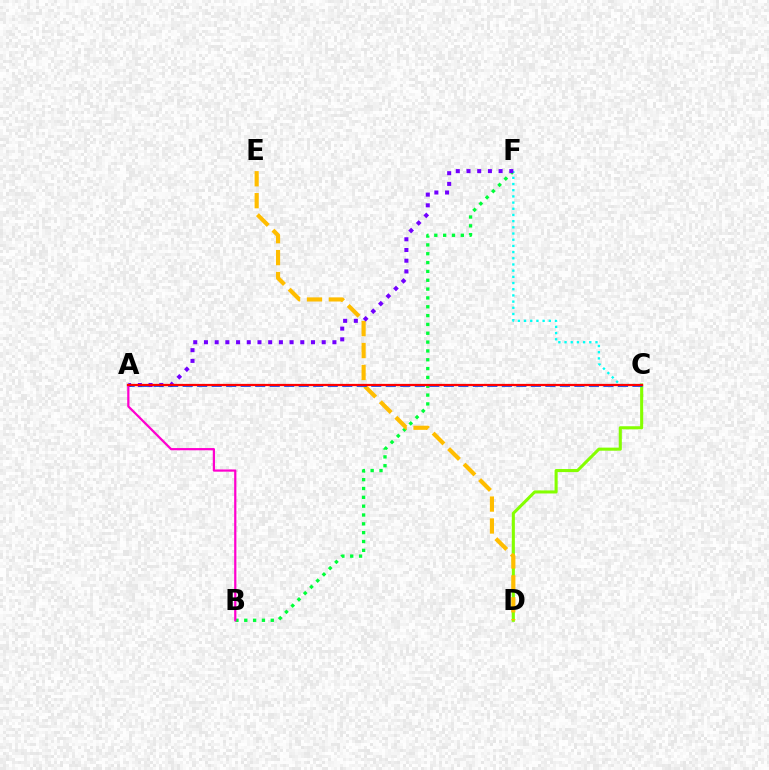{('B', 'F'): [{'color': '#00ff39', 'line_style': 'dotted', 'thickness': 2.4}], ('C', 'D'): [{'color': '#84ff00', 'line_style': 'solid', 'thickness': 2.21}], ('C', 'F'): [{'color': '#00fff6', 'line_style': 'dotted', 'thickness': 1.68}], ('D', 'E'): [{'color': '#ffbd00', 'line_style': 'dashed', 'thickness': 2.98}], ('A', 'F'): [{'color': '#7200ff', 'line_style': 'dotted', 'thickness': 2.91}], ('A', 'C'): [{'color': '#004bff', 'line_style': 'dashed', 'thickness': 1.97}, {'color': '#ff0000', 'line_style': 'solid', 'thickness': 1.61}], ('A', 'B'): [{'color': '#ff00cf', 'line_style': 'solid', 'thickness': 1.6}]}